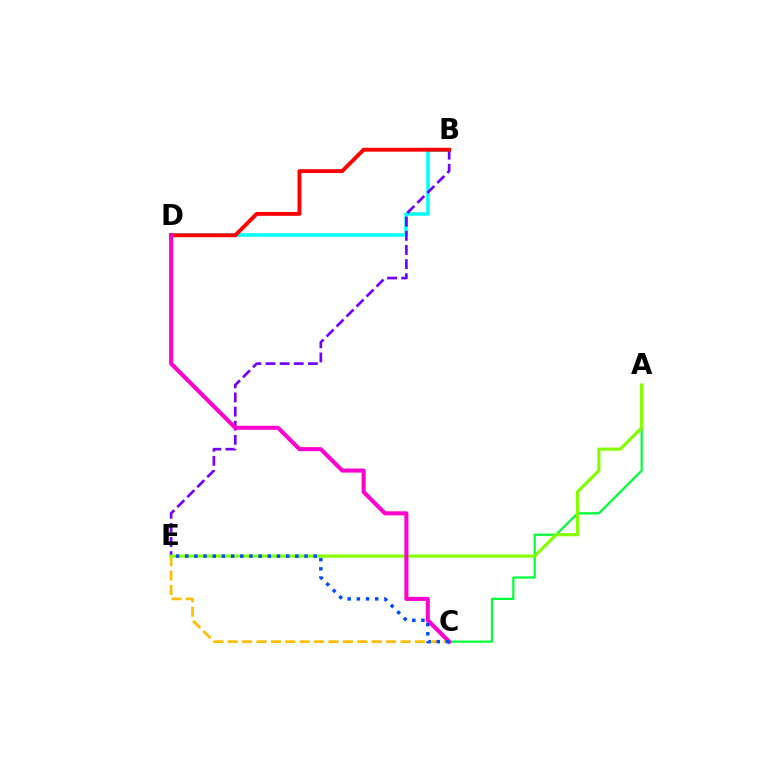{('B', 'D'): [{'color': '#00fff6', 'line_style': 'solid', 'thickness': 2.53}, {'color': '#ff0000', 'line_style': 'solid', 'thickness': 2.79}], ('A', 'C'): [{'color': '#00ff39', 'line_style': 'solid', 'thickness': 1.61}], ('B', 'E'): [{'color': '#7200ff', 'line_style': 'dashed', 'thickness': 1.92}], ('C', 'E'): [{'color': '#ffbd00', 'line_style': 'dashed', 'thickness': 1.96}, {'color': '#004bff', 'line_style': 'dotted', 'thickness': 2.49}], ('A', 'E'): [{'color': '#84ff00', 'line_style': 'solid', 'thickness': 2.26}], ('C', 'D'): [{'color': '#ff00cf', 'line_style': 'solid', 'thickness': 2.92}]}